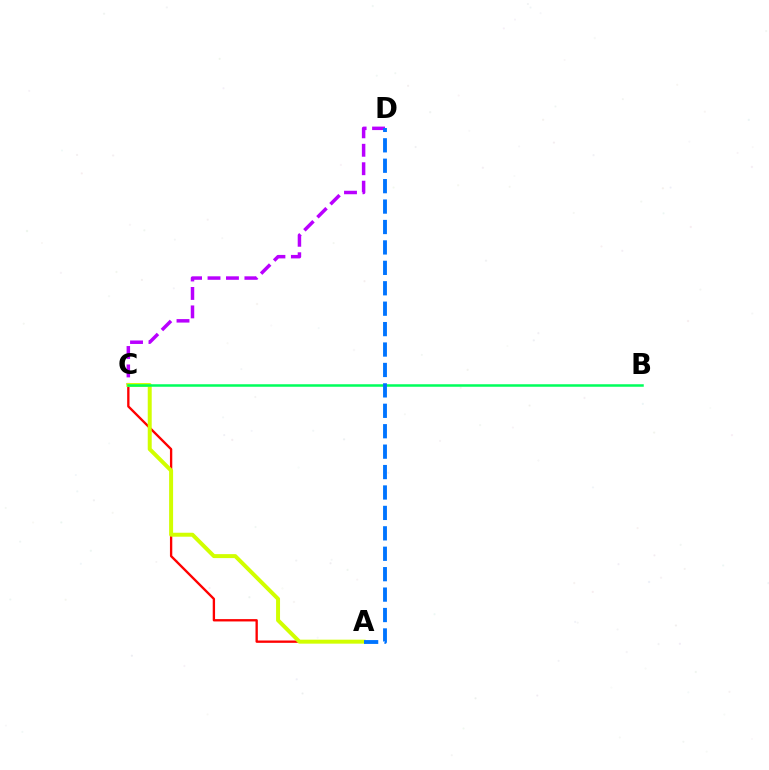{('C', 'D'): [{'color': '#b900ff', 'line_style': 'dashed', 'thickness': 2.51}], ('A', 'C'): [{'color': '#ff0000', 'line_style': 'solid', 'thickness': 1.68}, {'color': '#d1ff00', 'line_style': 'solid', 'thickness': 2.86}], ('B', 'C'): [{'color': '#00ff5c', 'line_style': 'solid', 'thickness': 1.81}], ('A', 'D'): [{'color': '#0074ff', 'line_style': 'dashed', 'thickness': 2.77}]}